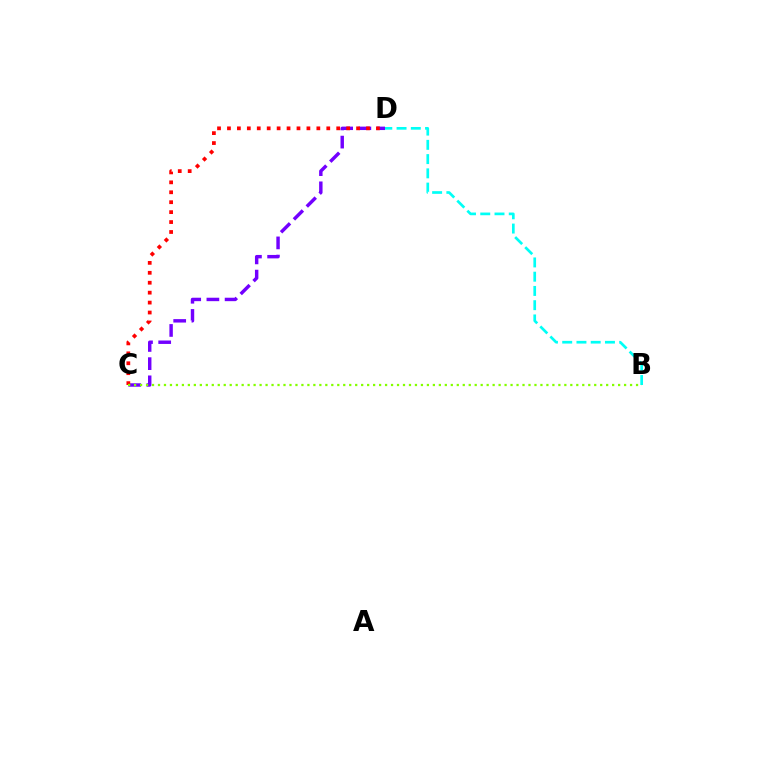{('C', 'D'): [{'color': '#7200ff', 'line_style': 'dashed', 'thickness': 2.47}, {'color': '#ff0000', 'line_style': 'dotted', 'thickness': 2.7}], ('B', 'D'): [{'color': '#00fff6', 'line_style': 'dashed', 'thickness': 1.94}], ('B', 'C'): [{'color': '#84ff00', 'line_style': 'dotted', 'thickness': 1.62}]}